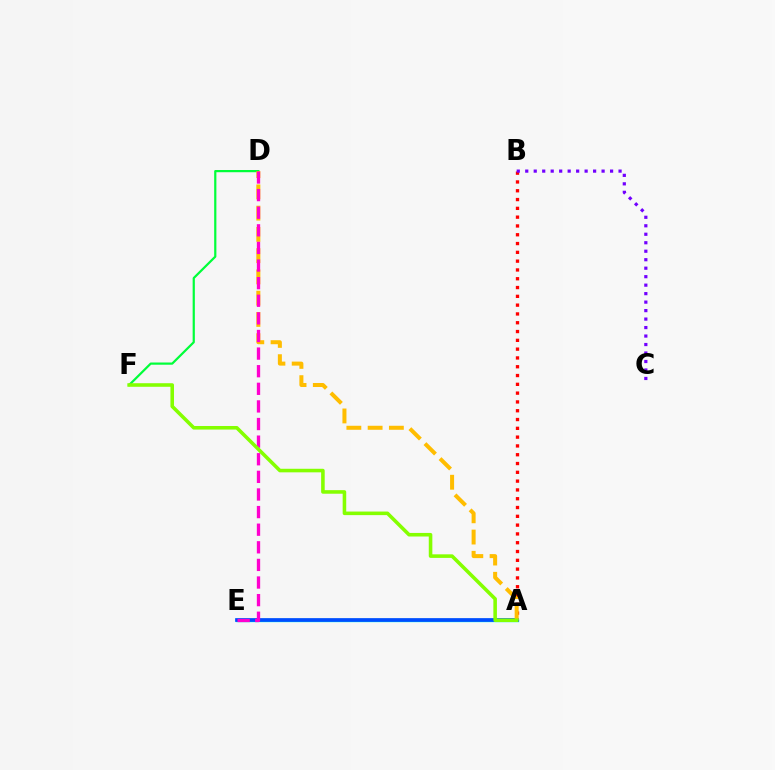{('A', 'B'): [{'color': '#ff0000', 'line_style': 'dotted', 'thickness': 2.39}], ('A', 'E'): [{'color': '#00fff6', 'line_style': 'solid', 'thickness': 2.42}, {'color': '#004bff', 'line_style': 'solid', 'thickness': 2.66}], ('D', 'F'): [{'color': '#00ff39', 'line_style': 'solid', 'thickness': 1.59}], ('A', 'D'): [{'color': '#ffbd00', 'line_style': 'dashed', 'thickness': 2.89}], ('D', 'E'): [{'color': '#ff00cf', 'line_style': 'dashed', 'thickness': 2.39}], ('B', 'C'): [{'color': '#7200ff', 'line_style': 'dotted', 'thickness': 2.3}], ('A', 'F'): [{'color': '#84ff00', 'line_style': 'solid', 'thickness': 2.57}]}